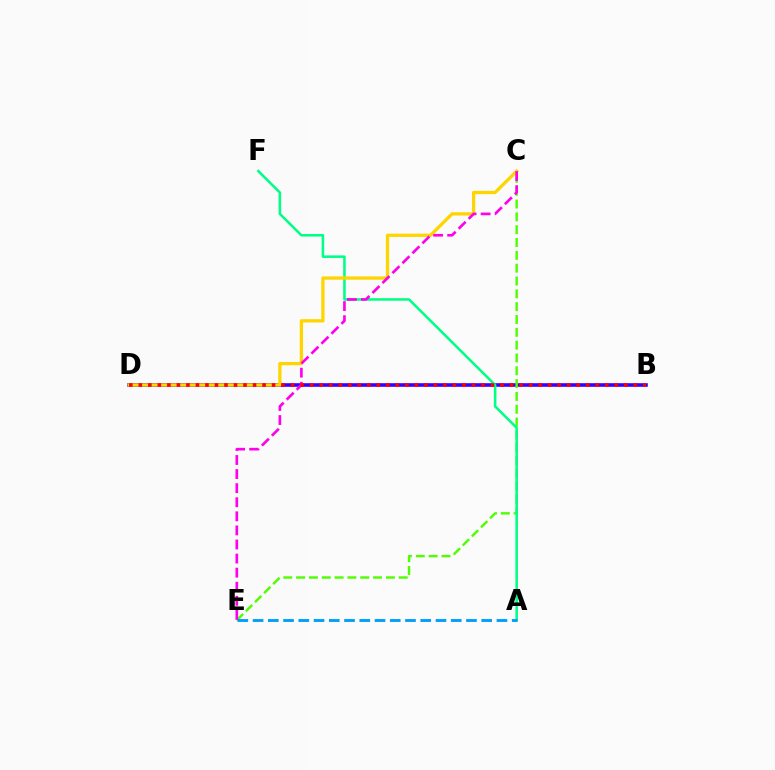{('B', 'D'): [{'color': '#3700ff', 'line_style': 'solid', 'thickness': 2.59}, {'color': '#ff0000', 'line_style': 'dotted', 'thickness': 2.59}], ('C', 'E'): [{'color': '#4fff00', 'line_style': 'dashed', 'thickness': 1.74}, {'color': '#ff00ed', 'line_style': 'dashed', 'thickness': 1.91}], ('A', 'F'): [{'color': '#00ff86', 'line_style': 'solid', 'thickness': 1.83}], ('C', 'D'): [{'color': '#ffd500', 'line_style': 'solid', 'thickness': 2.36}], ('A', 'E'): [{'color': '#009eff', 'line_style': 'dashed', 'thickness': 2.07}]}